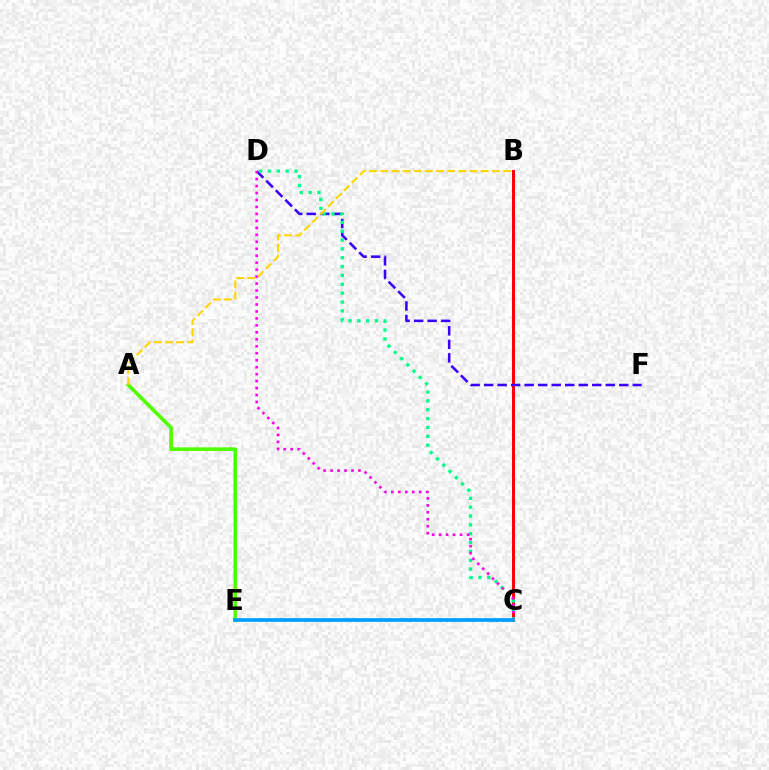{('A', 'E'): [{'color': '#4fff00', 'line_style': 'solid', 'thickness': 2.63}], ('B', 'C'): [{'color': '#ff0000', 'line_style': 'solid', 'thickness': 2.16}], ('D', 'F'): [{'color': '#3700ff', 'line_style': 'dashed', 'thickness': 1.84}], ('C', 'D'): [{'color': '#00ff86', 'line_style': 'dotted', 'thickness': 2.41}, {'color': '#ff00ed', 'line_style': 'dotted', 'thickness': 1.89}], ('A', 'B'): [{'color': '#ffd500', 'line_style': 'dashed', 'thickness': 1.52}], ('C', 'E'): [{'color': '#009eff', 'line_style': 'solid', 'thickness': 2.65}]}